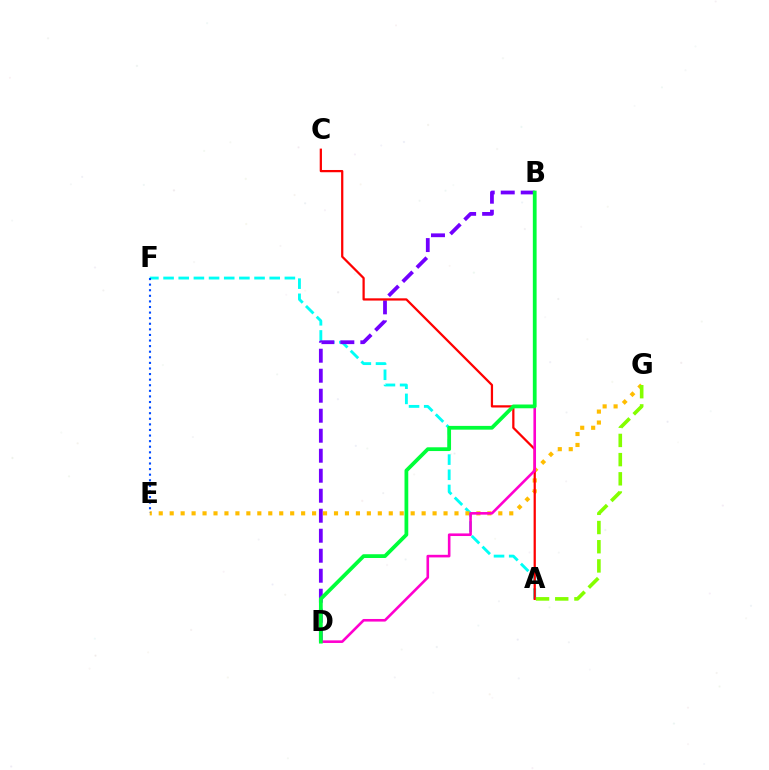{('A', 'F'): [{'color': '#00fff6', 'line_style': 'dashed', 'thickness': 2.06}], ('B', 'D'): [{'color': '#7200ff', 'line_style': 'dashed', 'thickness': 2.72}, {'color': '#ff00cf', 'line_style': 'solid', 'thickness': 1.88}, {'color': '#00ff39', 'line_style': 'solid', 'thickness': 2.71}], ('E', 'G'): [{'color': '#ffbd00', 'line_style': 'dotted', 'thickness': 2.98}], ('A', 'C'): [{'color': '#ff0000', 'line_style': 'solid', 'thickness': 1.62}], ('E', 'F'): [{'color': '#004bff', 'line_style': 'dotted', 'thickness': 1.52}], ('A', 'G'): [{'color': '#84ff00', 'line_style': 'dashed', 'thickness': 2.61}]}